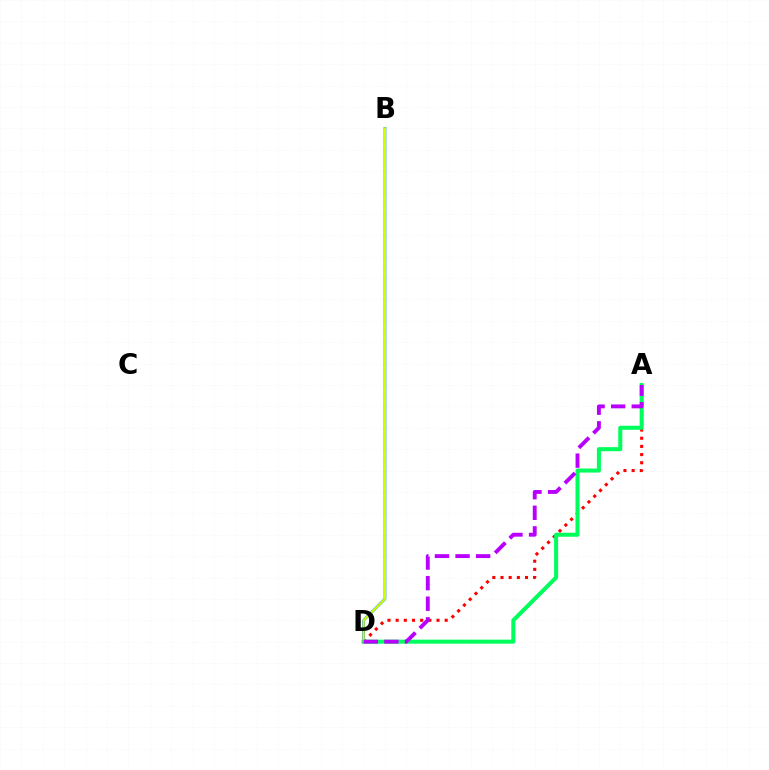{('A', 'D'): [{'color': '#ff0000', 'line_style': 'dotted', 'thickness': 2.22}, {'color': '#00ff5c', 'line_style': 'solid', 'thickness': 2.91}, {'color': '#b900ff', 'line_style': 'dashed', 'thickness': 2.8}], ('B', 'D'): [{'color': '#0074ff', 'line_style': 'solid', 'thickness': 1.89}, {'color': '#d1ff00', 'line_style': 'solid', 'thickness': 1.51}]}